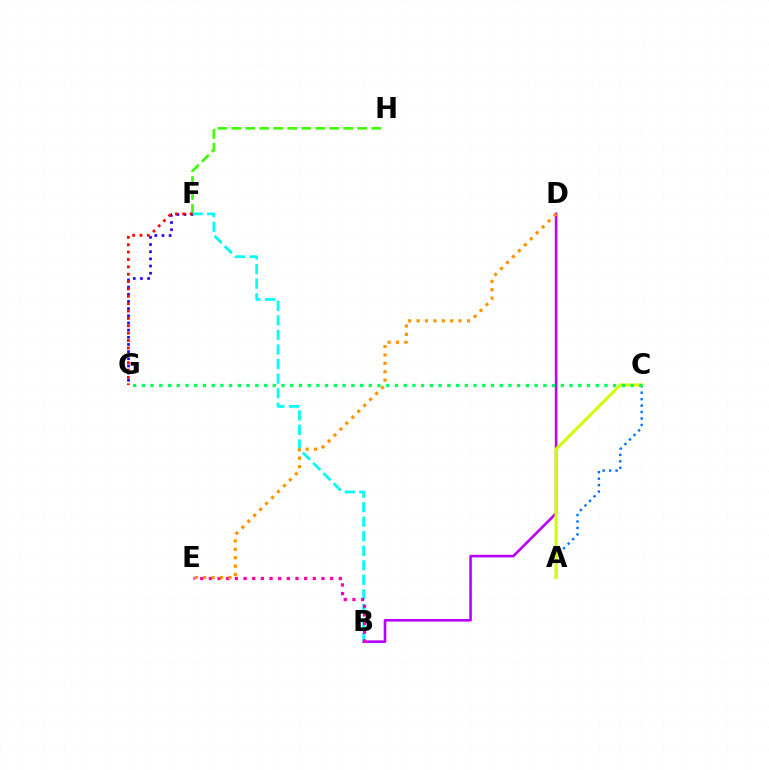{('F', 'H'): [{'color': '#3dff00', 'line_style': 'dashed', 'thickness': 1.9}], ('B', 'D'): [{'color': '#b900ff', 'line_style': 'solid', 'thickness': 1.88}], ('A', 'C'): [{'color': '#0074ff', 'line_style': 'dotted', 'thickness': 1.75}, {'color': '#d1ff00', 'line_style': 'solid', 'thickness': 2.23}], ('F', 'G'): [{'color': '#2500ff', 'line_style': 'dotted', 'thickness': 1.95}, {'color': '#ff0000', 'line_style': 'dotted', 'thickness': 2.0}], ('B', 'F'): [{'color': '#00fff6', 'line_style': 'dashed', 'thickness': 1.98}], ('B', 'E'): [{'color': '#ff00ac', 'line_style': 'dotted', 'thickness': 2.35}], ('D', 'E'): [{'color': '#ff9400', 'line_style': 'dotted', 'thickness': 2.28}], ('C', 'G'): [{'color': '#00ff5c', 'line_style': 'dotted', 'thickness': 2.37}]}